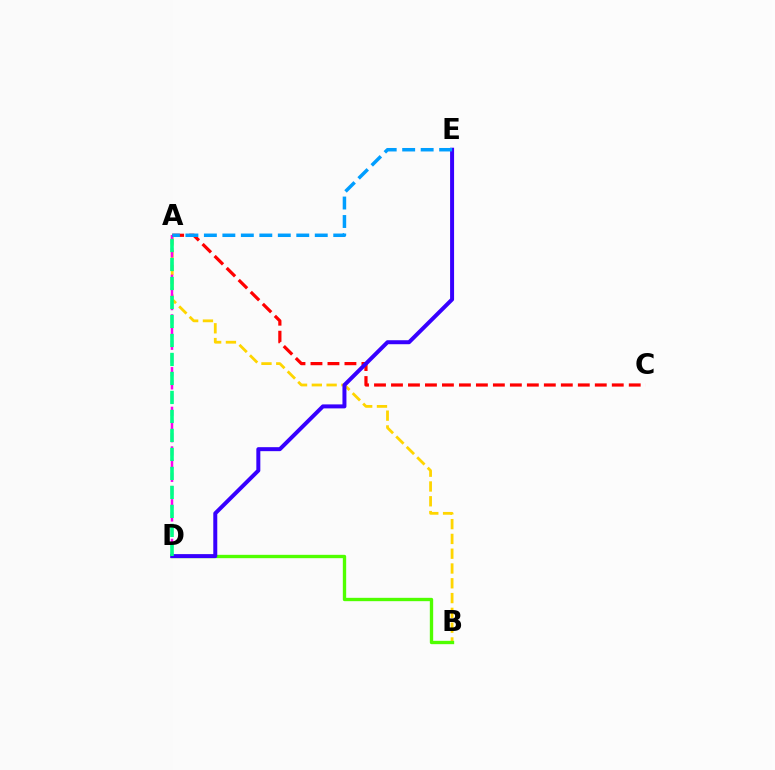{('A', 'B'): [{'color': '#ffd500', 'line_style': 'dashed', 'thickness': 2.01}], ('A', 'D'): [{'color': '#ff00ed', 'line_style': 'dashed', 'thickness': 1.79}, {'color': '#00ff86', 'line_style': 'dashed', 'thickness': 2.58}], ('B', 'D'): [{'color': '#4fff00', 'line_style': 'solid', 'thickness': 2.41}], ('A', 'C'): [{'color': '#ff0000', 'line_style': 'dashed', 'thickness': 2.31}], ('D', 'E'): [{'color': '#3700ff', 'line_style': 'solid', 'thickness': 2.87}], ('A', 'E'): [{'color': '#009eff', 'line_style': 'dashed', 'thickness': 2.51}]}